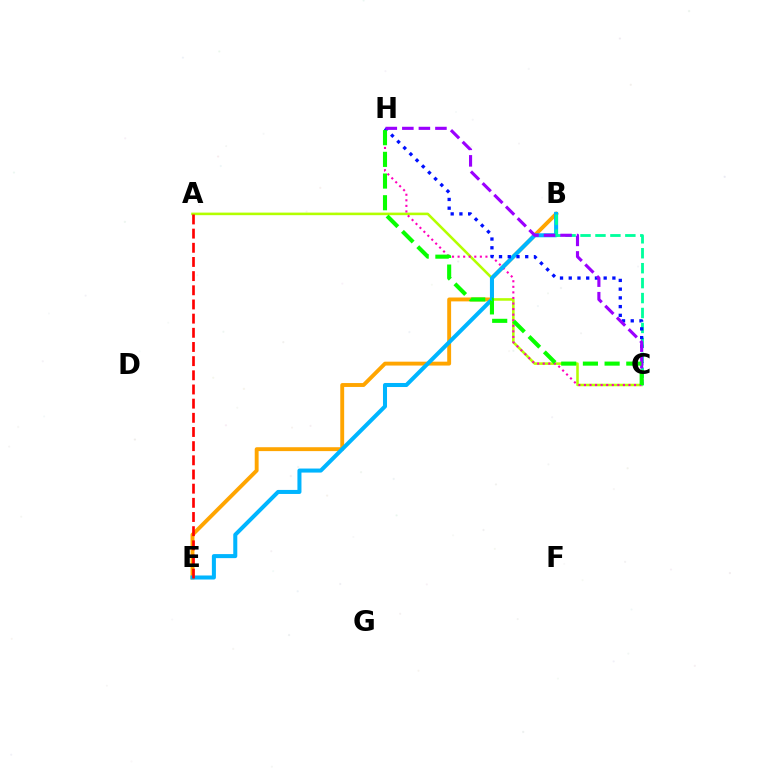{('A', 'C'): [{'color': '#b3ff00', 'line_style': 'solid', 'thickness': 1.85}], ('B', 'E'): [{'color': '#ffa500', 'line_style': 'solid', 'thickness': 2.8}, {'color': '#00b5ff', 'line_style': 'solid', 'thickness': 2.9}], ('C', 'H'): [{'color': '#ff00bd', 'line_style': 'dotted', 'thickness': 1.51}, {'color': '#0010ff', 'line_style': 'dotted', 'thickness': 2.37}, {'color': '#9b00ff', 'line_style': 'dashed', 'thickness': 2.25}, {'color': '#08ff00', 'line_style': 'dashed', 'thickness': 2.95}], ('B', 'C'): [{'color': '#00ff9d', 'line_style': 'dashed', 'thickness': 2.03}], ('A', 'E'): [{'color': '#ff0000', 'line_style': 'dashed', 'thickness': 1.92}]}